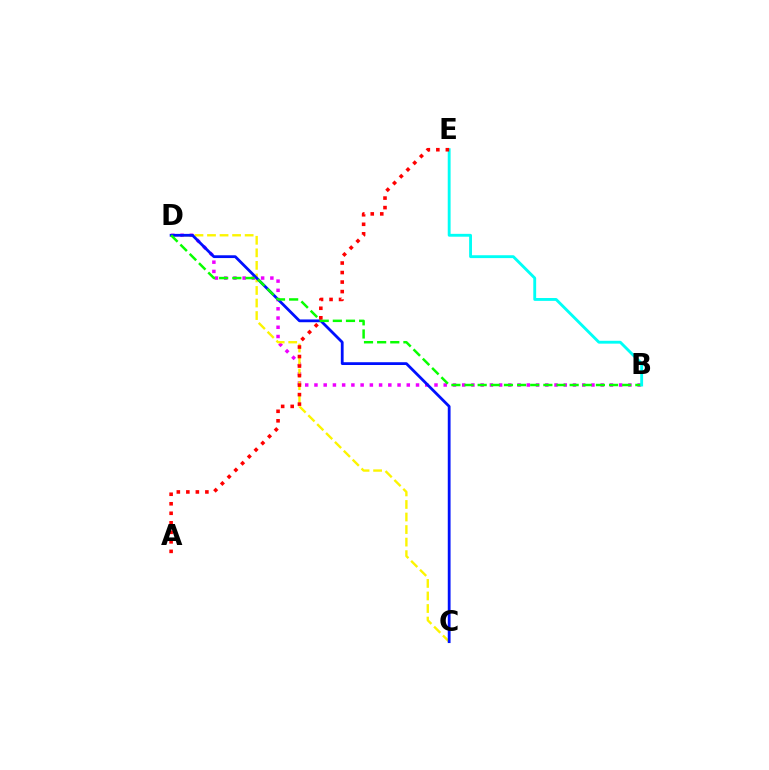{('B', 'D'): [{'color': '#ee00ff', 'line_style': 'dotted', 'thickness': 2.51}, {'color': '#08ff00', 'line_style': 'dashed', 'thickness': 1.78}], ('C', 'D'): [{'color': '#fcf500', 'line_style': 'dashed', 'thickness': 1.7}, {'color': '#0010ff', 'line_style': 'solid', 'thickness': 2.01}], ('B', 'E'): [{'color': '#00fff6', 'line_style': 'solid', 'thickness': 2.06}], ('A', 'E'): [{'color': '#ff0000', 'line_style': 'dotted', 'thickness': 2.59}]}